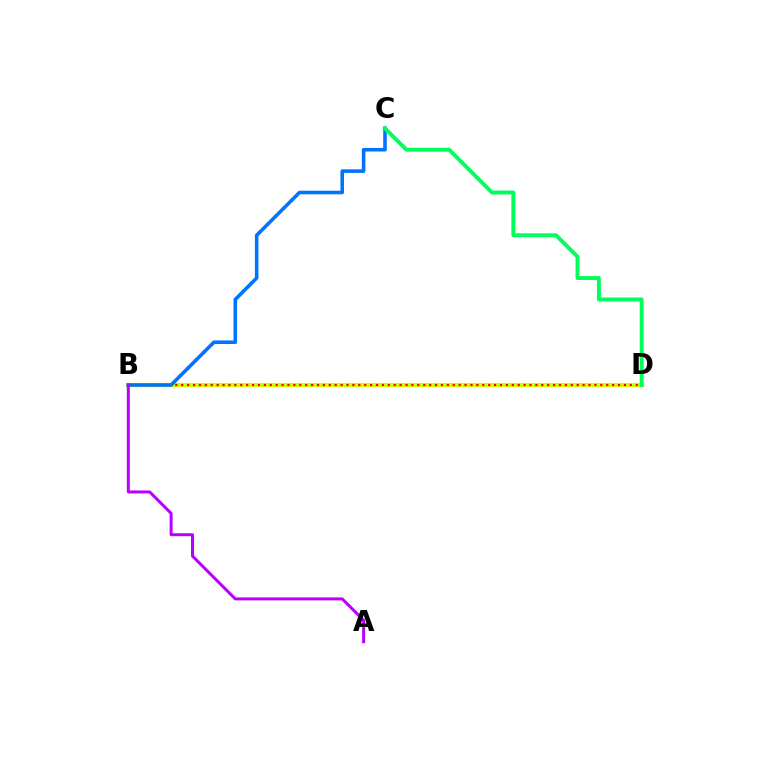{('B', 'D'): [{'color': '#d1ff00', 'line_style': 'solid', 'thickness': 2.99}, {'color': '#ff0000', 'line_style': 'dotted', 'thickness': 1.6}], ('B', 'C'): [{'color': '#0074ff', 'line_style': 'solid', 'thickness': 2.58}], ('A', 'B'): [{'color': '#b900ff', 'line_style': 'solid', 'thickness': 2.15}], ('C', 'D'): [{'color': '#00ff5c', 'line_style': 'solid', 'thickness': 2.82}]}